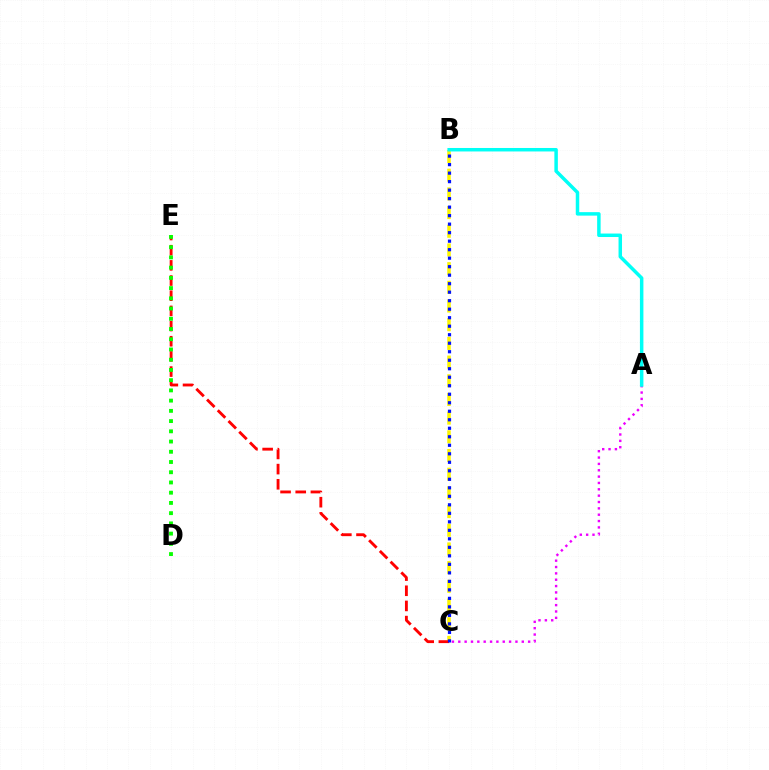{('B', 'C'): [{'color': '#fcf500', 'line_style': 'dashed', 'thickness': 2.54}, {'color': '#0010ff', 'line_style': 'dotted', 'thickness': 2.31}], ('C', 'E'): [{'color': '#ff0000', 'line_style': 'dashed', 'thickness': 2.06}], ('D', 'E'): [{'color': '#08ff00', 'line_style': 'dotted', 'thickness': 2.78}], ('A', 'C'): [{'color': '#ee00ff', 'line_style': 'dotted', 'thickness': 1.73}], ('A', 'B'): [{'color': '#00fff6', 'line_style': 'solid', 'thickness': 2.51}]}